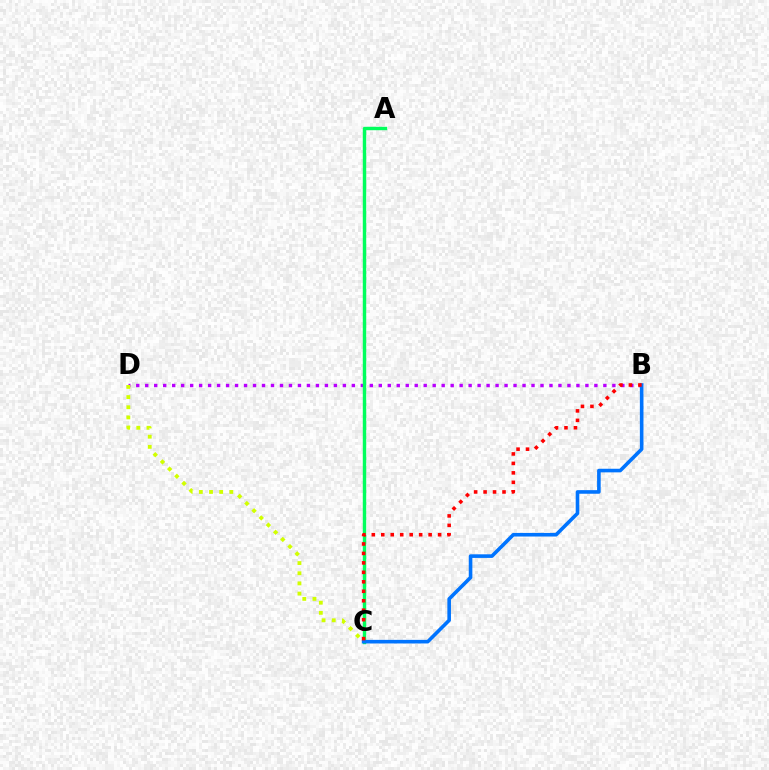{('B', 'D'): [{'color': '#b900ff', 'line_style': 'dotted', 'thickness': 2.44}], ('A', 'C'): [{'color': '#00ff5c', 'line_style': 'solid', 'thickness': 2.46}], ('C', 'D'): [{'color': '#d1ff00', 'line_style': 'dotted', 'thickness': 2.76}], ('B', 'C'): [{'color': '#0074ff', 'line_style': 'solid', 'thickness': 2.59}, {'color': '#ff0000', 'line_style': 'dotted', 'thickness': 2.57}]}